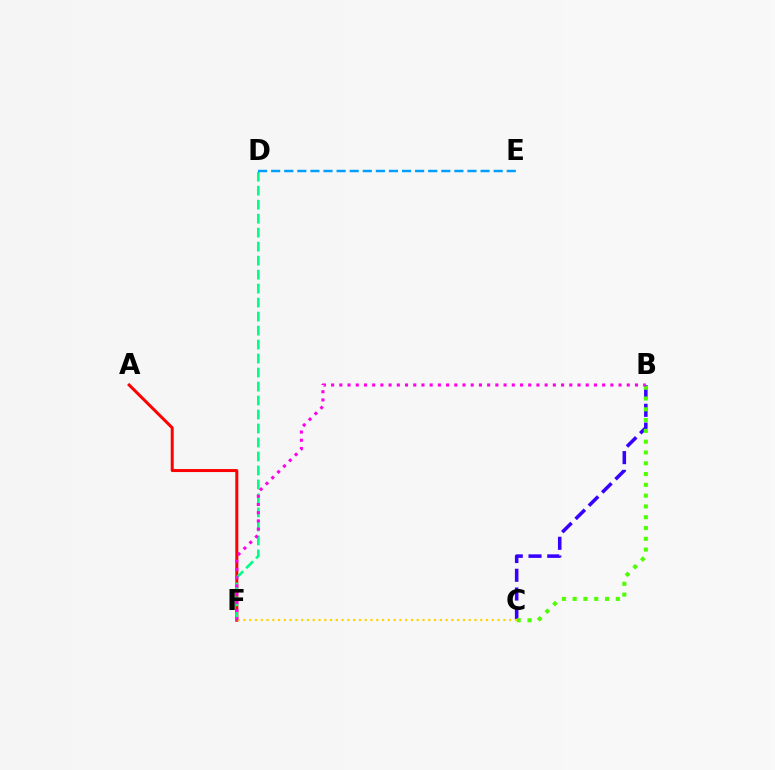{('B', 'C'): [{'color': '#3700ff', 'line_style': 'dashed', 'thickness': 2.55}, {'color': '#4fff00', 'line_style': 'dotted', 'thickness': 2.93}], ('A', 'F'): [{'color': '#ff0000', 'line_style': 'solid', 'thickness': 2.16}], ('D', 'F'): [{'color': '#00ff86', 'line_style': 'dashed', 'thickness': 1.9}], ('D', 'E'): [{'color': '#009eff', 'line_style': 'dashed', 'thickness': 1.78}], ('C', 'F'): [{'color': '#ffd500', 'line_style': 'dotted', 'thickness': 1.57}], ('B', 'F'): [{'color': '#ff00ed', 'line_style': 'dotted', 'thickness': 2.23}]}